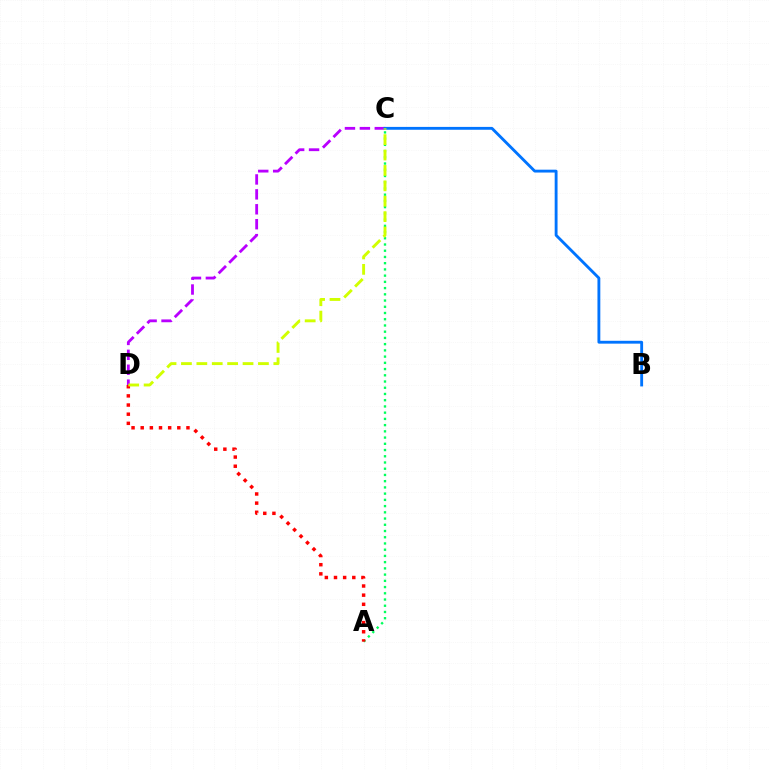{('C', 'D'): [{'color': '#b900ff', 'line_style': 'dashed', 'thickness': 2.03}, {'color': '#d1ff00', 'line_style': 'dashed', 'thickness': 2.09}], ('A', 'C'): [{'color': '#00ff5c', 'line_style': 'dotted', 'thickness': 1.69}], ('B', 'C'): [{'color': '#0074ff', 'line_style': 'solid', 'thickness': 2.05}], ('A', 'D'): [{'color': '#ff0000', 'line_style': 'dotted', 'thickness': 2.49}]}